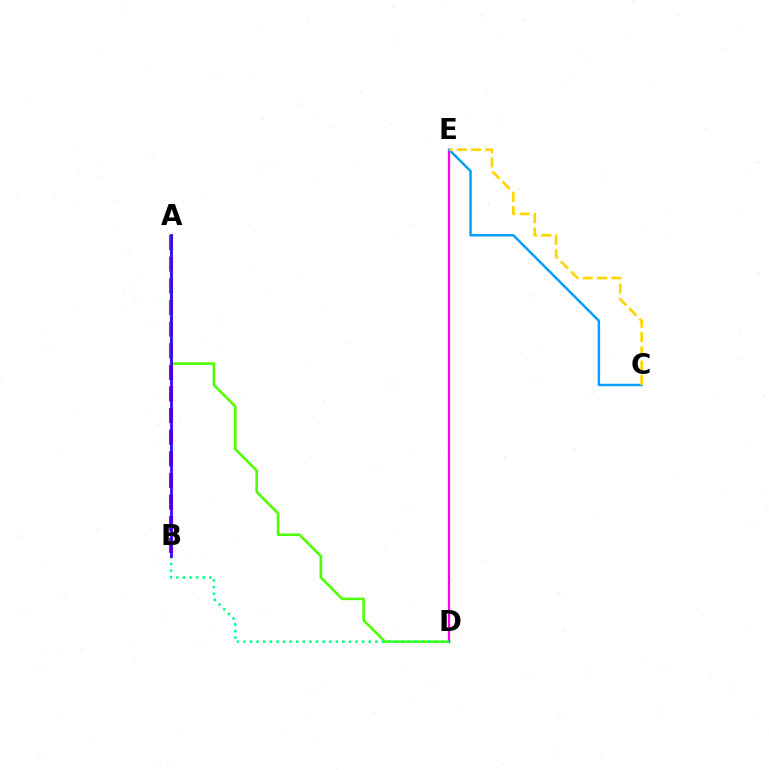{('A', 'B'): [{'color': '#ff0000', 'line_style': 'dashed', 'thickness': 2.94}, {'color': '#3700ff', 'line_style': 'solid', 'thickness': 1.97}], ('A', 'D'): [{'color': '#4fff00', 'line_style': 'solid', 'thickness': 1.86}], ('D', 'E'): [{'color': '#ff00ed', 'line_style': 'solid', 'thickness': 1.59}], ('B', 'D'): [{'color': '#00ff86', 'line_style': 'dotted', 'thickness': 1.79}], ('C', 'E'): [{'color': '#009eff', 'line_style': 'solid', 'thickness': 1.75}, {'color': '#ffd500', 'line_style': 'dashed', 'thickness': 1.95}]}